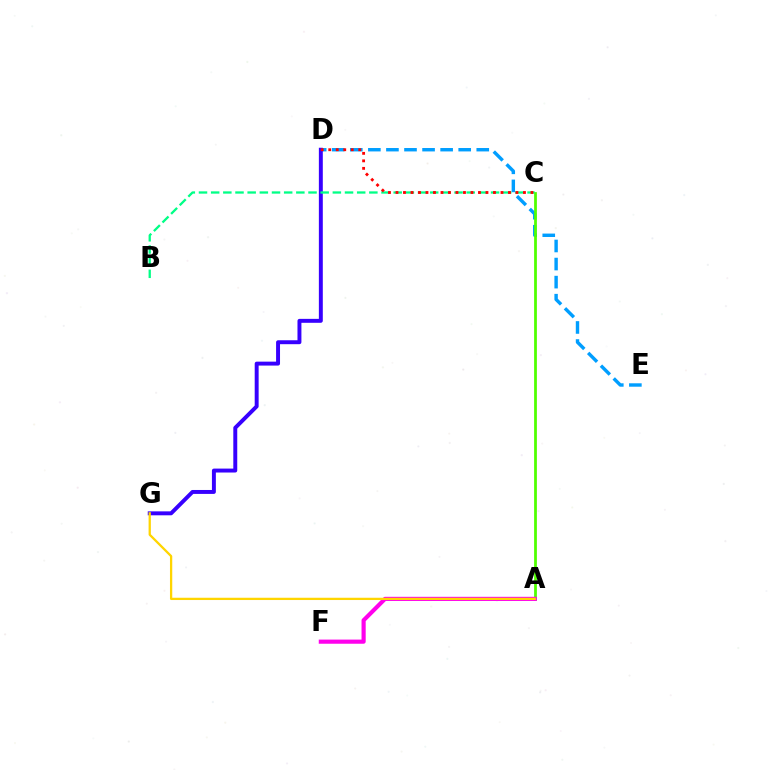{('D', 'E'): [{'color': '#009eff', 'line_style': 'dashed', 'thickness': 2.45}], ('A', 'C'): [{'color': '#4fff00', 'line_style': 'solid', 'thickness': 1.99}], ('D', 'G'): [{'color': '#3700ff', 'line_style': 'solid', 'thickness': 2.83}], ('A', 'F'): [{'color': '#ff00ed', 'line_style': 'solid', 'thickness': 2.99}], ('B', 'C'): [{'color': '#00ff86', 'line_style': 'dashed', 'thickness': 1.65}], ('A', 'G'): [{'color': '#ffd500', 'line_style': 'solid', 'thickness': 1.64}], ('C', 'D'): [{'color': '#ff0000', 'line_style': 'dotted', 'thickness': 2.04}]}